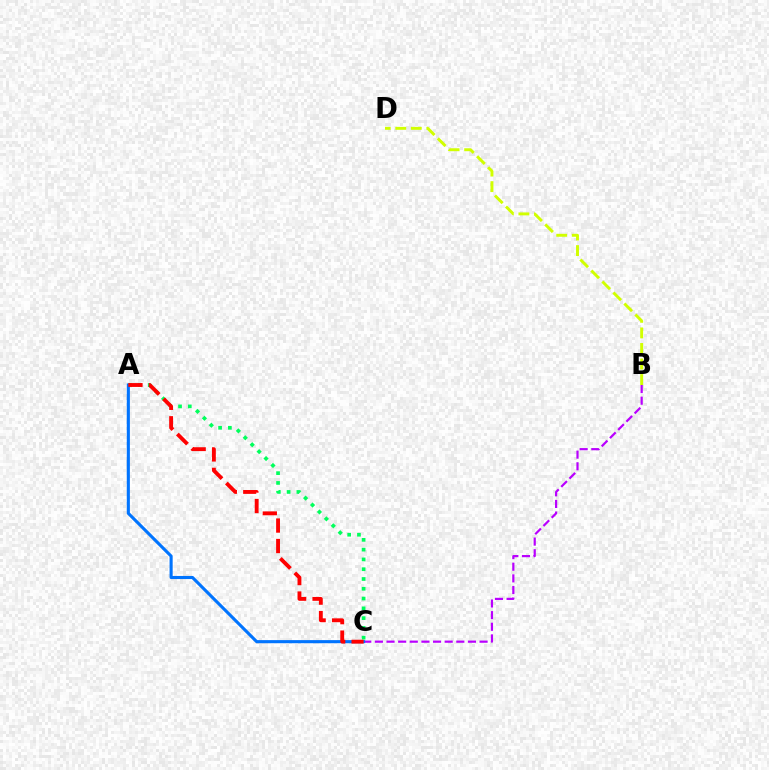{('B', 'D'): [{'color': '#d1ff00', 'line_style': 'dashed', 'thickness': 2.11}], ('A', 'C'): [{'color': '#00ff5c', 'line_style': 'dotted', 'thickness': 2.66}, {'color': '#0074ff', 'line_style': 'solid', 'thickness': 2.23}, {'color': '#ff0000', 'line_style': 'dashed', 'thickness': 2.78}], ('B', 'C'): [{'color': '#b900ff', 'line_style': 'dashed', 'thickness': 1.58}]}